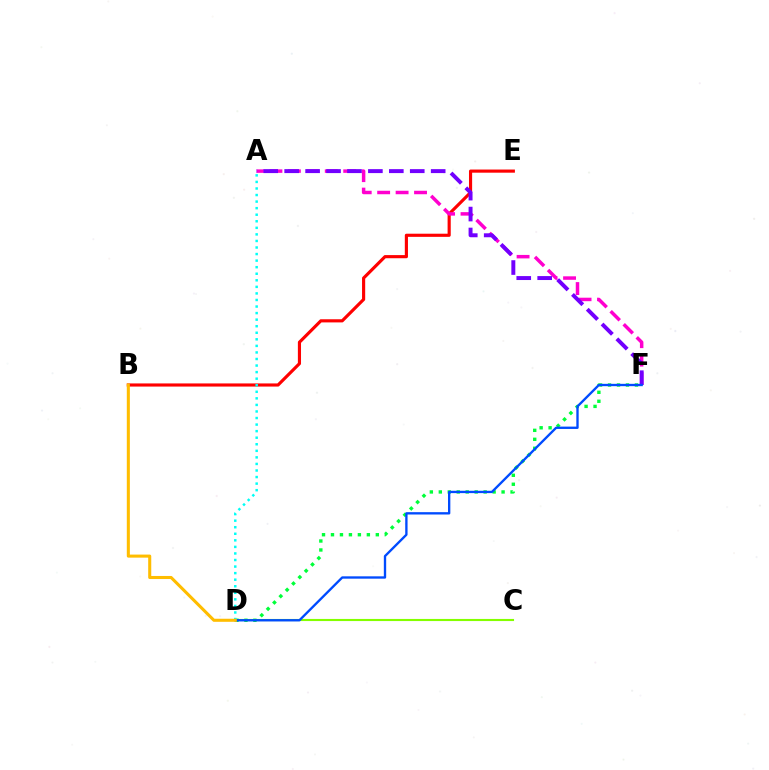{('C', 'D'): [{'color': '#84ff00', 'line_style': 'solid', 'thickness': 1.53}], ('B', 'E'): [{'color': '#ff0000', 'line_style': 'solid', 'thickness': 2.26}], ('A', 'F'): [{'color': '#ff00cf', 'line_style': 'dashed', 'thickness': 2.51}, {'color': '#7200ff', 'line_style': 'dashed', 'thickness': 2.84}], ('D', 'F'): [{'color': '#00ff39', 'line_style': 'dotted', 'thickness': 2.44}, {'color': '#004bff', 'line_style': 'solid', 'thickness': 1.69}], ('A', 'D'): [{'color': '#00fff6', 'line_style': 'dotted', 'thickness': 1.78}], ('B', 'D'): [{'color': '#ffbd00', 'line_style': 'solid', 'thickness': 2.21}]}